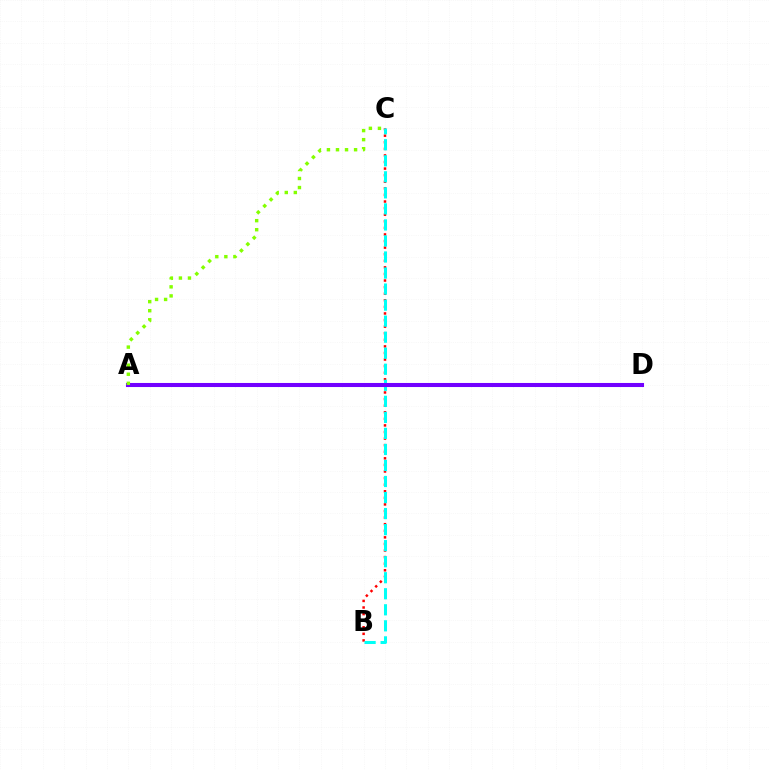{('B', 'C'): [{'color': '#ff0000', 'line_style': 'dotted', 'thickness': 1.79}, {'color': '#00fff6', 'line_style': 'dashed', 'thickness': 2.18}], ('A', 'D'): [{'color': '#7200ff', 'line_style': 'solid', 'thickness': 2.92}], ('A', 'C'): [{'color': '#84ff00', 'line_style': 'dotted', 'thickness': 2.46}]}